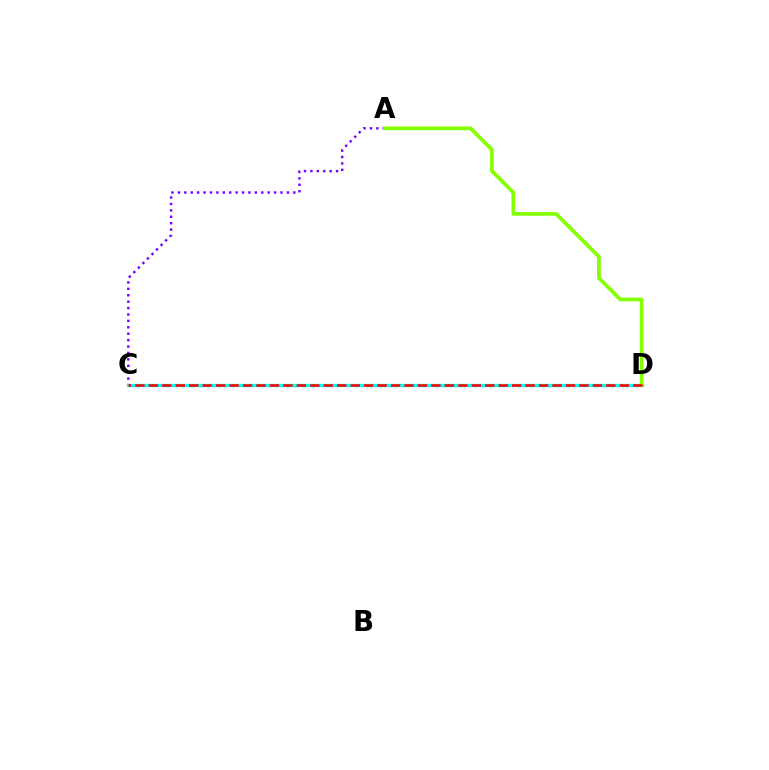{('A', 'C'): [{'color': '#7200ff', 'line_style': 'dotted', 'thickness': 1.74}], ('C', 'D'): [{'color': '#00fff6', 'line_style': 'solid', 'thickness': 2.37}, {'color': '#ff0000', 'line_style': 'dashed', 'thickness': 1.83}], ('A', 'D'): [{'color': '#84ff00', 'line_style': 'solid', 'thickness': 2.68}]}